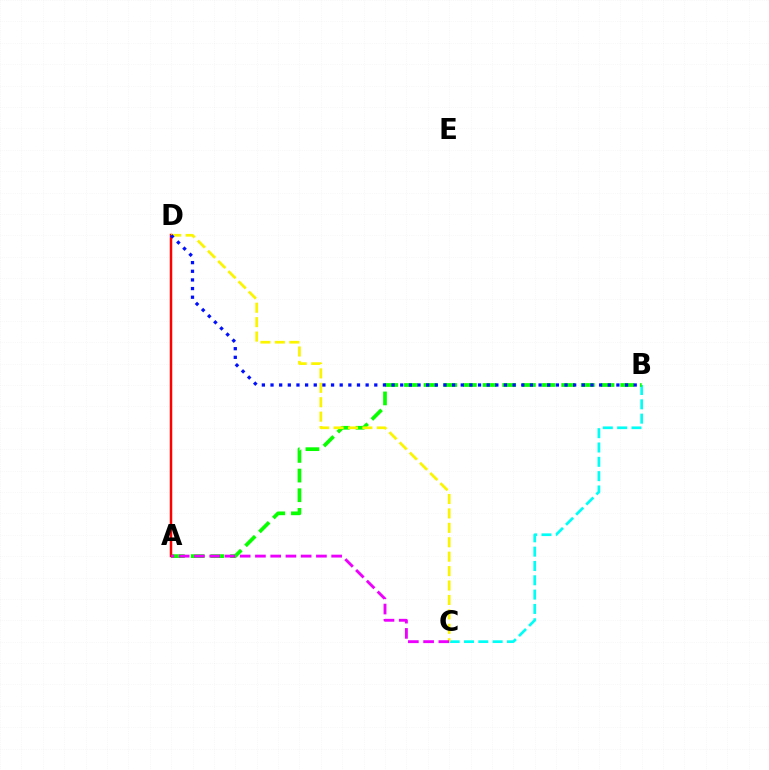{('B', 'C'): [{'color': '#00fff6', 'line_style': 'dashed', 'thickness': 1.95}], ('A', 'B'): [{'color': '#08ff00', 'line_style': 'dashed', 'thickness': 2.67}], ('A', 'D'): [{'color': '#ff0000', 'line_style': 'solid', 'thickness': 1.8}], ('C', 'D'): [{'color': '#fcf500', 'line_style': 'dashed', 'thickness': 1.96}], ('A', 'C'): [{'color': '#ee00ff', 'line_style': 'dashed', 'thickness': 2.07}], ('B', 'D'): [{'color': '#0010ff', 'line_style': 'dotted', 'thickness': 2.35}]}